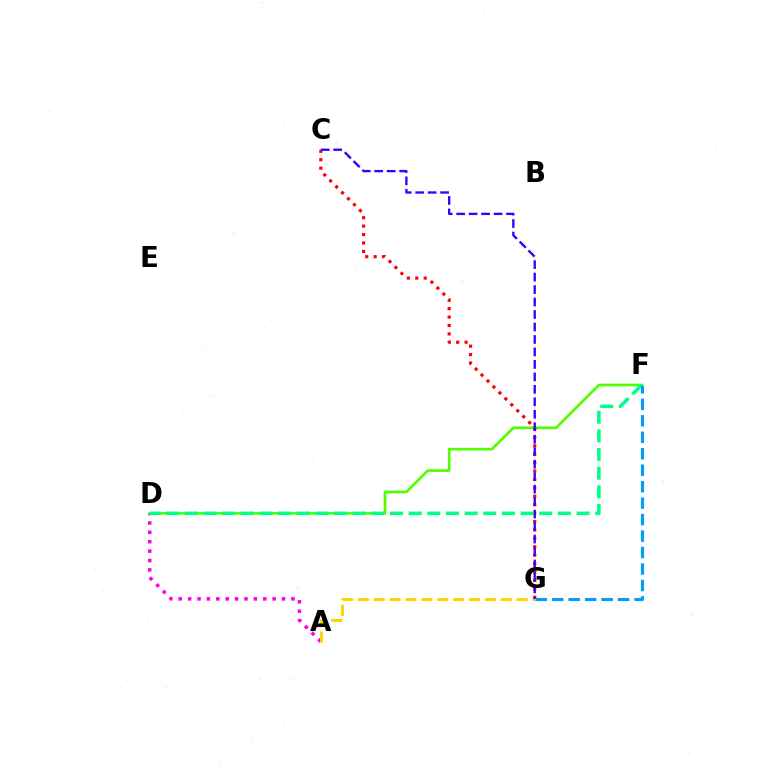{('A', 'D'): [{'color': '#ff00ed', 'line_style': 'dotted', 'thickness': 2.55}], ('D', 'F'): [{'color': '#4fff00', 'line_style': 'solid', 'thickness': 1.91}, {'color': '#00ff86', 'line_style': 'dashed', 'thickness': 2.53}], ('A', 'G'): [{'color': '#ffd500', 'line_style': 'dashed', 'thickness': 2.16}], ('C', 'G'): [{'color': '#ff0000', 'line_style': 'dotted', 'thickness': 2.29}, {'color': '#3700ff', 'line_style': 'dashed', 'thickness': 1.69}], ('F', 'G'): [{'color': '#009eff', 'line_style': 'dashed', 'thickness': 2.24}]}